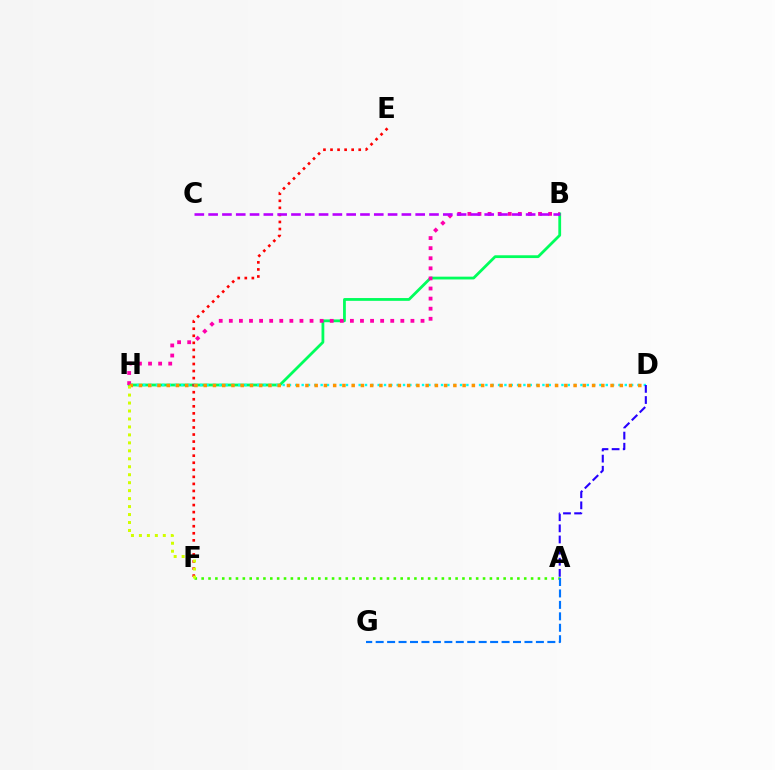{('B', 'H'): [{'color': '#00ff5c', 'line_style': 'solid', 'thickness': 2.01}, {'color': '#ff00ac', 'line_style': 'dotted', 'thickness': 2.74}], ('E', 'F'): [{'color': '#ff0000', 'line_style': 'dotted', 'thickness': 1.92}], ('D', 'H'): [{'color': '#00fff6', 'line_style': 'dotted', 'thickness': 1.72}, {'color': '#ff9400', 'line_style': 'dotted', 'thickness': 2.51}], ('A', 'F'): [{'color': '#3dff00', 'line_style': 'dotted', 'thickness': 1.86}], ('B', 'C'): [{'color': '#b900ff', 'line_style': 'dashed', 'thickness': 1.88}], ('F', 'H'): [{'color': '#d1ff00', 'line_style': 'dotted', 'thickness': 2.16}], ('A', 'G'): [{'color': '#0074ff', 'line_style': 'dashed', 'thickness': 1.55}], ('A', 'D'): [{'color': '#2500ff', 'line_style': 'dashed', 'thickness': 1.51}]}